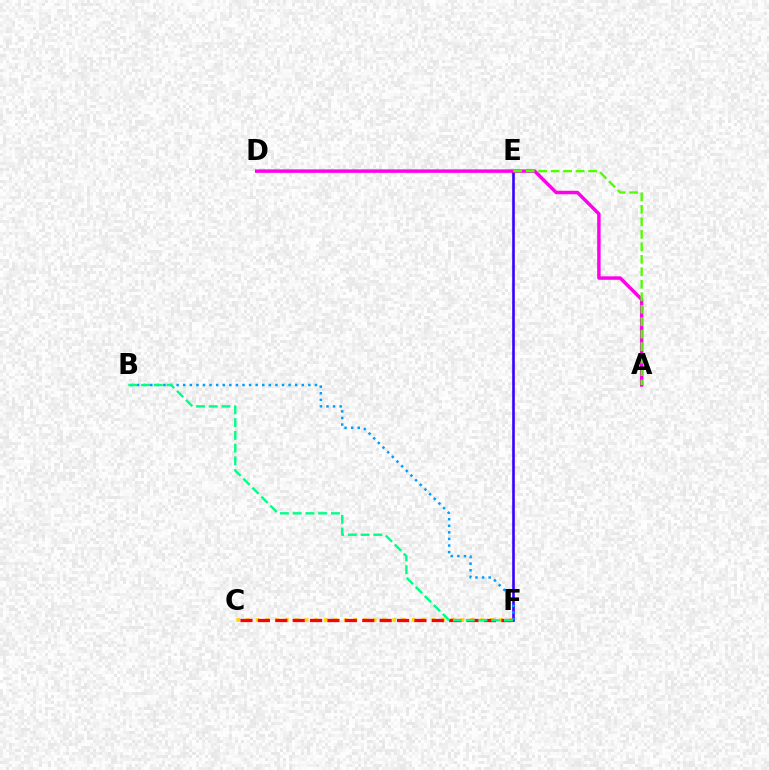{('E', 'F'): [{'color': '#3700ff', 'line_style': 'solid', 'thickness': 1.89}], ('A', 'D'): [{'color': '#ff00ed', 'line_style': 'solid', 'thickness': 2.49}], ('C', 'F'): [{'color': '#ffd500', 'line_style': 'dotted', 'thickness': 2.65}, {'color': '#ff0000', 'line_style': 'dashed', 'thickness': 2.36}], ('B', 'F'): [{'color': '#009eff', 'line_style': 'dotted', 'thickness': 1.79}, {'color': '#00ff86', 'line_style': 'dashed', 'thickness': 1.73}], ('A', 'E'): [{'color': '#4fff00', 'line_style': 'dashed', 'thickness': 1.7}]}